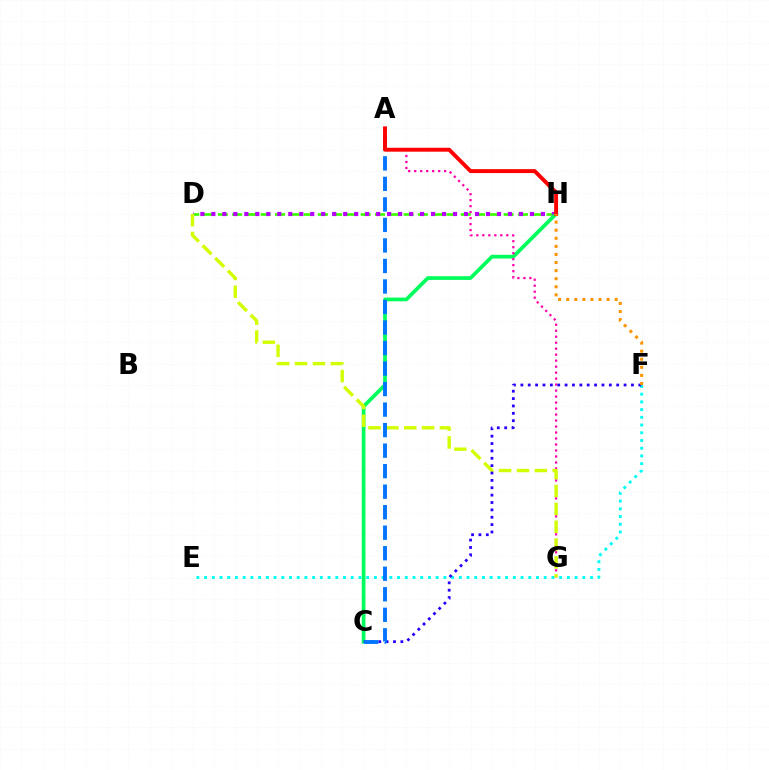{('D', 'H'): [{'color': '#3dff00', 'line_style': 'dashed', 'thickness': 1.94}, {'color': '#b900ff', 'line_style': 'dotted', 'thickness': 2.98}], ('E', 'F'): [{'color': '#00fff6', 'line_style': 'dotted', 'thickness': 2.1}], ('C', 'H'): [{'color': '#00ff5c', 'line_style': 'solid', 'thickness': 2.69}], ('A', 'G'): [{'color': '#ff00ac', 'line_style': 'dotted', 'thickness': 1.63}], ('D', 'G'): [{'color': '#d1ff00', 'line_style': 'dashed', 'thickness': 2.43}], ('C', 'F'): [{'color': '#2500ff', 'line_style': 'dotted', 'thickness': 2.0}], ('A', 'C'): [{'color': '#0074ff', 'line_style': 'dashed', 'thickness': 2.79}], ('A', 'H'): [{'color': '#ff0000', 'line_style': 'solid', 'thickness': 2.82}], ('F', 'H'): [{'color': '#ff9400', 'line_style': 'dotted', 'thickness': 2.2}]}